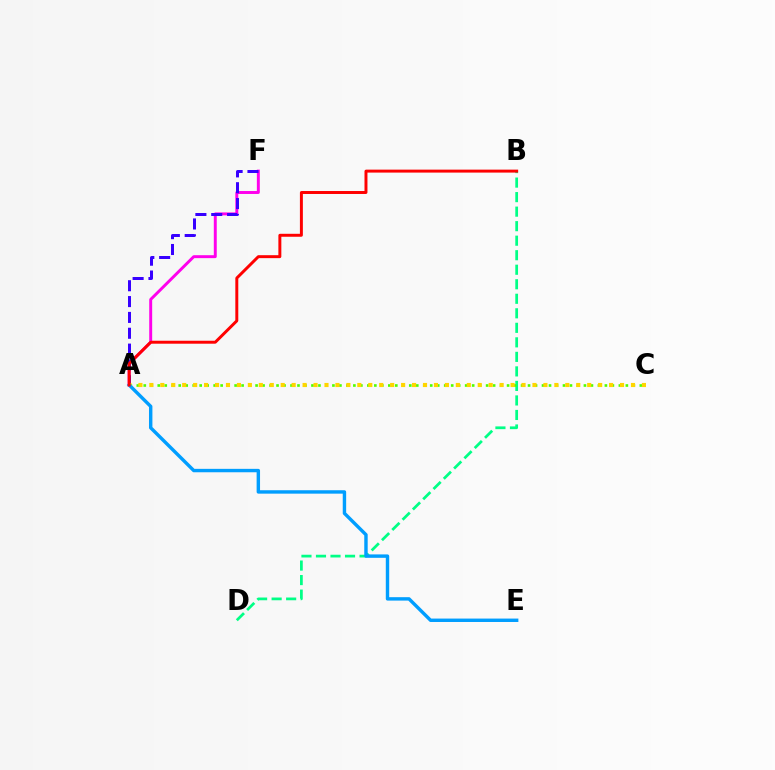{('A', 'F'): [{'color': '#ff00ed', 'line_style': 'solid', 'thickness': 2.12}, {'color': '#3700ff', 'line_style': 'dashed', 'thickness': 2.15}], ('B', 'D'): [{'color': '#00ff86', 'line_style': 'dashed', 'thickness': 1.97}], ('A', 'C'): [{'color': '#4fff00', 'line_style': 'dotted', 'thickness': 1.9}, {'color': '#ffd500', 'line_style': 'dotted', 'thickness': 2.97}], ('A', 'E'): [{'color': '#009eff', 'line_style': 'solid', 'thickness': 2.46}], ('A', 'B'): [{'color': '#ff0000', 'line_style': 'solid', 'thickness': 2.13}]}